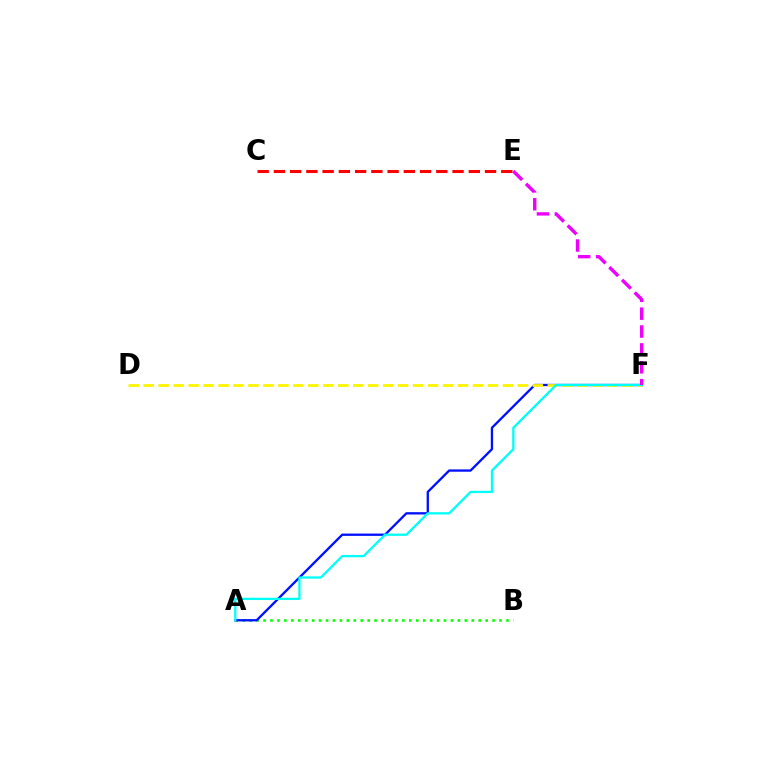{('A', 'B'): [{'color': '#08ff00', 'line_style': 'dotted', 'thickness': 1.89}], ('A', 'F'): [{'color': '#0010ff', 'line_style': 'solid', 'thickness': 1.67}, {'color': '#00fff6', 'line_style': 'solid', 'thickness': 1.65}], ('D', 'F'): [{'color': '#fcf500', 'line_style': 'dashed', 'thickness': 2.03}], ('C', 'E'): [{'color': '#ff0000', 'line_style': 'dashed', 'thickness': 2.21}], ('E', 'F'): [{'color': '#ee00ff', 'line_style': 'dashed', 'thickness': 2.43}]}